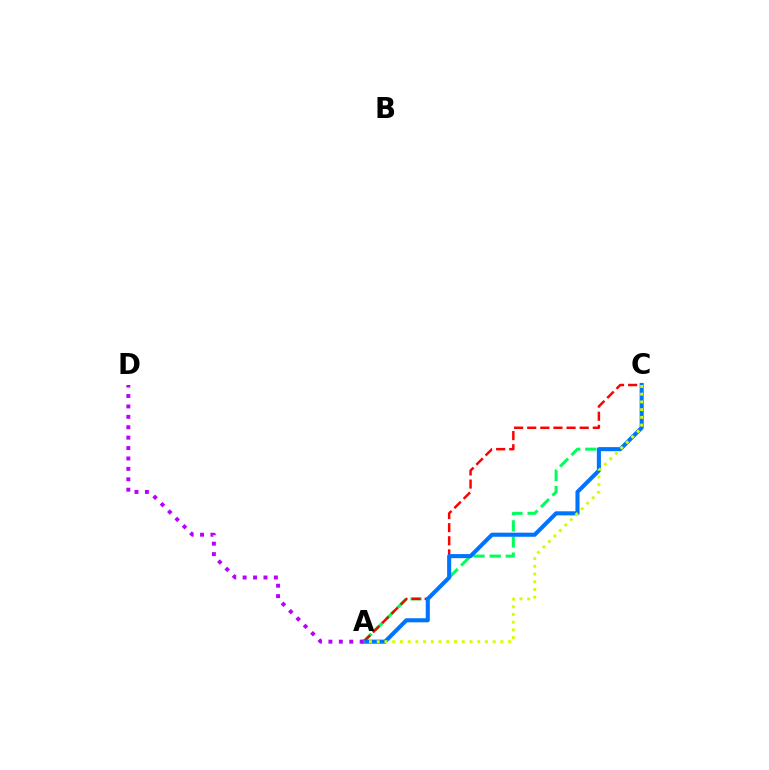{('A', 'C'): [{'color': '#00ff5c', 'line_style': 'dashed', 'thickness': 2.19}, {'color': '#ff0000', 'line_style': 'dashed', 'thickness': 1.78}, {'color': '#0074ff', 'line_style': 'solid', 'thickness': 2.94}, {'color': '#d1ff00', 'line_style': 'dotted', 'thickness': 2.1}], ('A', 'D'): [{'color': '#b900ff', 'line_style': 'dotted', 'thickness': 2.83}]}